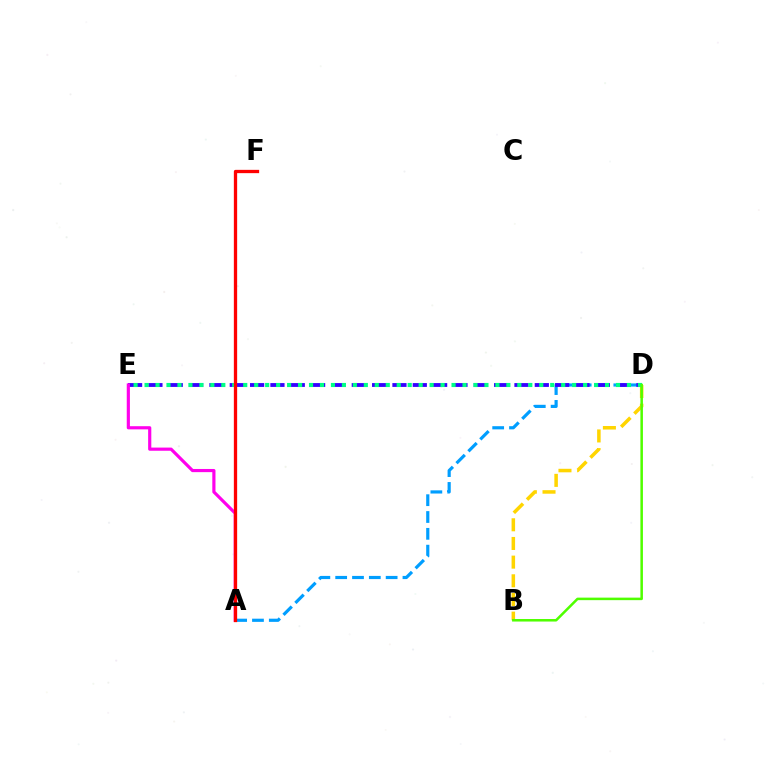{('A', 'D'): [{'color': '#009eff', 'line_style': 'dashed', 'thickness': 2.29}], ('D', 'E'): [{'color': '#3700ff', 'line_style': 'dashed', 'thickness': 2.76}, {'color': '#00ff86', 'line_style': 'dotted', 'thickness': 2.98}], ('A', 'E'): [{'color': '#ff00ed', 'line_style': 'solid', 'thickness': 2.28}], ('B', 'D'): [{'color': '#ffd500', 'line_style': 'dashed', 'thickness': 2.54}, {'color': '#4fff00', 'line_style': 'solid', 'thickness': 1.82}], ('A', 'F'): [{'color': '#ff0000', 'line_style': 'solid', 'thickness': 2.37}]}